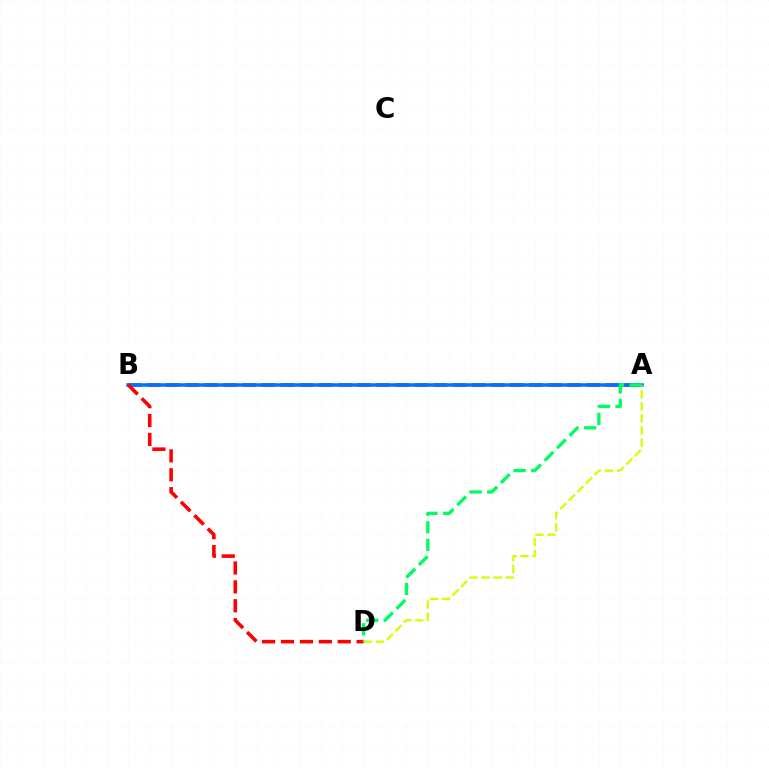{('A', 'B'): [{'color': '#b900ff', 'line_style': 'dashed', 'thickness': 2.6}, {'color': '#0074ff', 'line_style': 'solid', 'thickness': 2.54}], ('A', 'D'): [{'color': '#d1ff00', 'line_style': 'dashed', 'thickness': 1.64}, {'color': '#00ff5c', 'line_style': 'dashed', 'thickness': 2.4}], ('B', 'D'): [{'color': '#ff0000', 'line_style': 'dashed', 'thickness': 2.57}]}